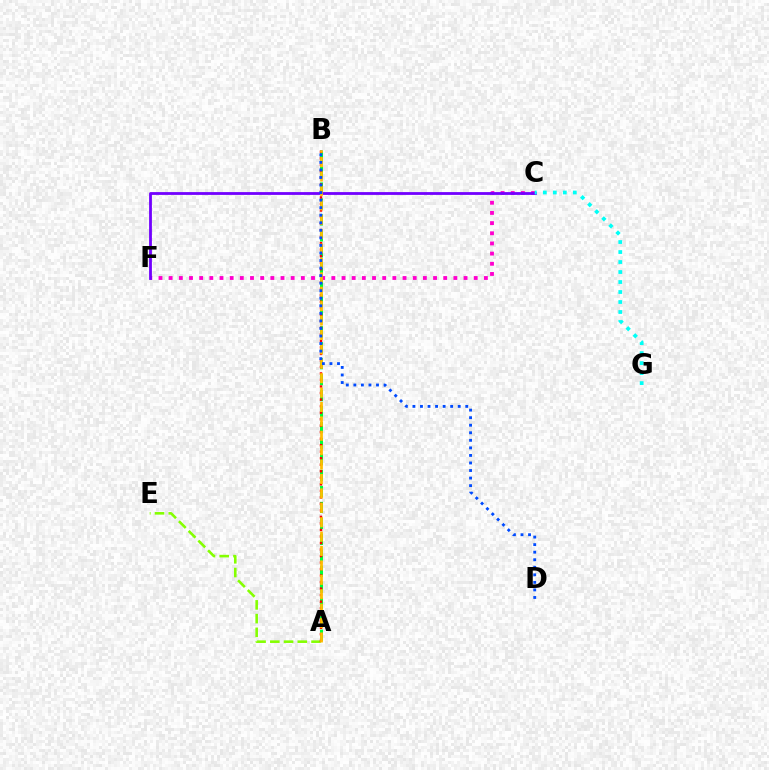{('A', 'B'): [{'color': '#00ff39', 'line_style': 'dashed', 'thickness': 2.17}, {'color': '#ff0000', 'line_style': 'dotted', 'thickness': 1.77}, {'color': '#ffbd00', 'line_style': 'dashed', 'thickness': 1.96}], ('C', 'F'): [{'color': '#ff00cf', 'line_style': 'dotted', 'thickness': 2.76}, {'color': '#7200ff', 'line_style': 'solid', 'thickness': 2.01}], ('A', 'E'): [{'color': '#84ff00', 'line_style': 'dashed', 'thickness': 1.87}], ('C', 'G'): [{'color': '#00fff6', 'line_style': 'dotted', 'thickness': 2.72}], ('B', 'D'): [{'color': '#004bff', 'line_style': 'dotted', 'thickness': 2.05}]}